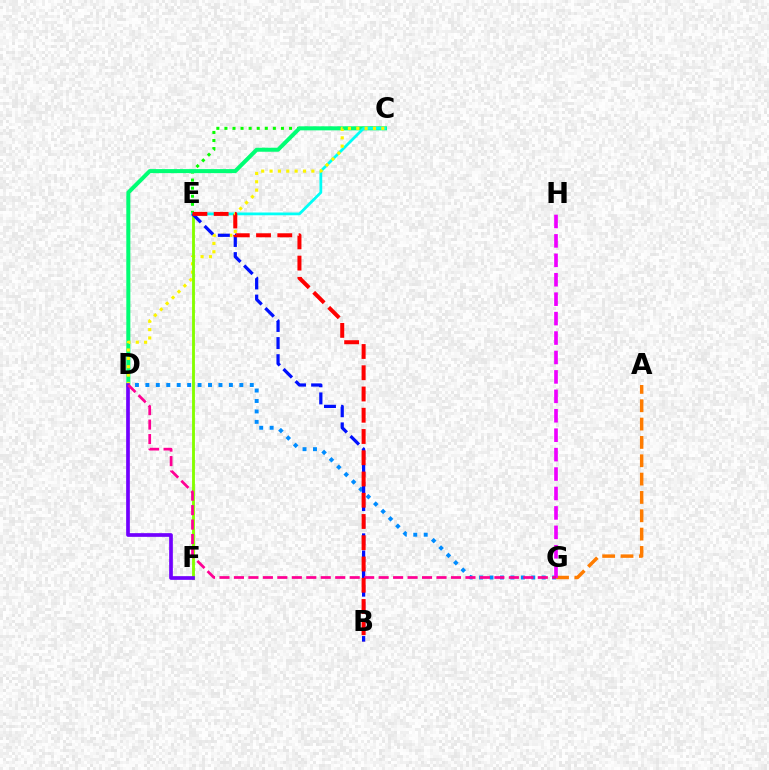{('C', 'E'): [{'color': '#08ff00', 'line_style': 'dotted', 'thickness': 2.19}, {'color': '#00fff6', 'line_style': 'solid', 'thickness': 2.0}], ('C', 'D'): [{'color': '#00ff74', 'line_style': 'solid', 'thickness': 2.9}, {'color': '#fcf500', 'line_style': 'dotted', 'thickness': 2.27}], ('A', 'G'): [{'color': '#ff7c00', 'line_style': 'dashed', 'thickness': 2.49}], ('E', 'F'): [{'color': '#84ff00', 'line_style': 'solid', 'thickness': 2.06}], ('D', 'G'): [{'color': '#008cff', 'line_style': 'dotted', 'thickness': 2.84}, {'color': '#ff0094', 'line_style': 'dashed', 'thickness': 1.97}], ('B', 'E'): [{'color': '#0010ff', 'line_style': 'dashed', 'thickness': 2.33}, {'color': '#ff0000', 'line_style': 'dashed', 'thickness': 2.89}], ('D', 'F'): [{'color': '#7200ff', 'line_style': 'solid', 'thickness': 2.66}], ('G', 'H'): [{'color': '#ee00ff', 'line_style': 'dashed', 'thickness': 2.64}]}